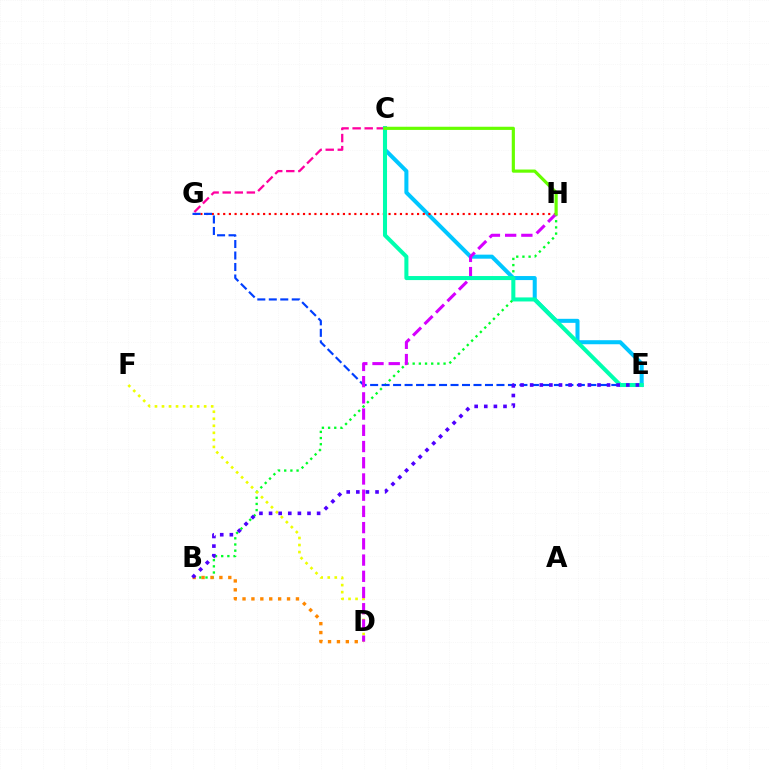{('B', 'H'): [{'color': '#00ff27', 'line_style': 'dotted', 'thickness': 1.68}], ('C', 'G'): [{'color': '#ff00a0', 'line_style': 'dashed', 'thickness': 1.64}], ('D', 'F'): [{'color': '#eeff00', 'line_style': 'dotted', 'thickness': 1.91}], ('B', 'D'): [{'color': '#ff8800', 'line_style': 'dotted', 'thickness': 2.42}], ('C', 'E'): [{'color': '#00c7ff', 'line_style': 'solid', 'thickness': 2.91}, {'color': '#00ffaf', 'line_style': 'solid', 'thickness': 2.91}], ('G', 'H'): [{'color': '#ff0000', 'line_style': 'dotted', 'thickness': 1.55}], ('E', 'G'): [{'color': '#003fff', 'line_style': 'dashed', 'thickness': 1.56}], ('D', 'H'): [{'color': '#d600ff', 'line_style': 'dashed', 'thickness': 2.2}], ('B', 'E'): [{'color': '#4f00ff', 'line_style': 'dotted', 'thickness': 2.61}], ('C', 'H'): [{'color': '#66ff00', 'line_style': 'solid', 'thickness': 2.28}]}